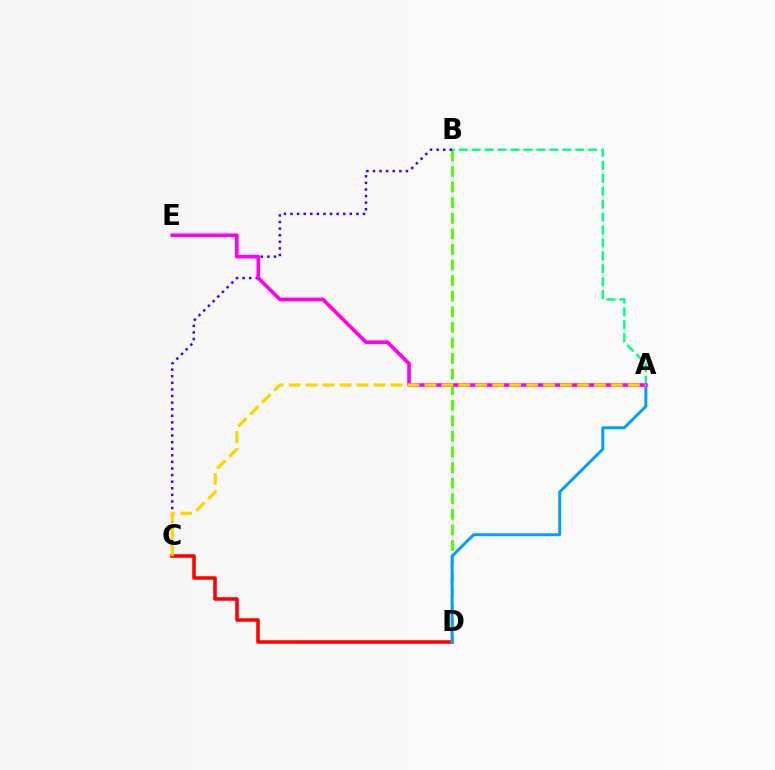{('A', 'B'): [{'color': '#00ff86', 'line_style': 'dashed', 'thickness': 1.76}], ('C', 'D'): [{'color': '#ff0000', 'line_style': 'solid', 'thickness': 2.56}], ('B', 'D'): [{'color': '#4fff00', 'line_style': 'dashed', 'thickness': 2.12}], ('B', 'C'): [{'color': '#3700ff', 'line_style': 'dotted', 'thickness': 1.79}], ('A', 'D'): [{'color': '#009eff', 'line_style': 'solid', 'thickness': 2.12}], ('A', 'E'): [{'color': '#ff00ed', 'line_style': 'solid', 'thickness': 2.62}], ('A', 'C'): [{'color': '#ffd500', 'line_style': 'dashed', 'thickness': 2.3}]}